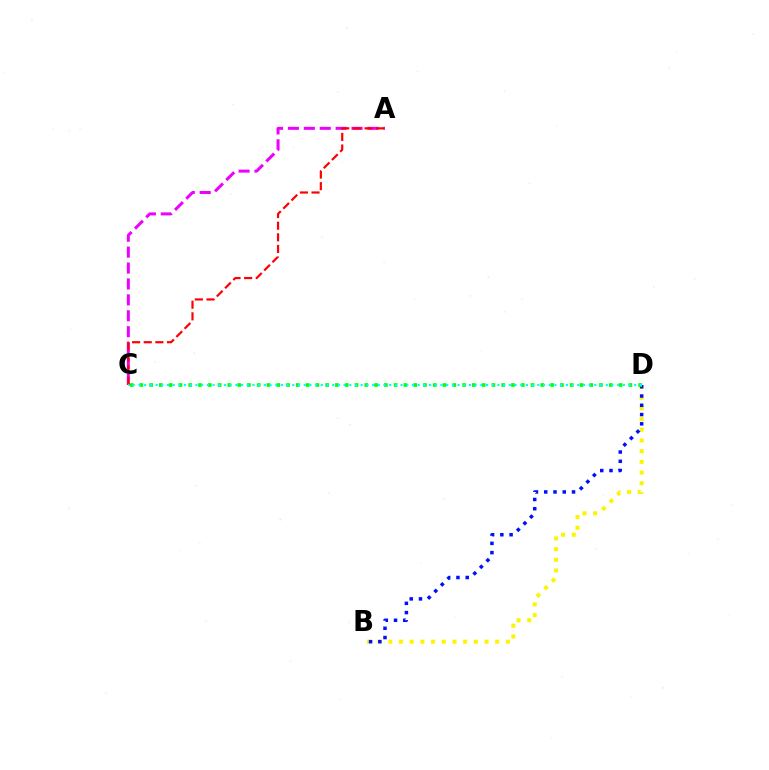{('A', 'C'): [{'color': '#ee00ff', 'line_style': 'dashed', 'thickness': 2.16}, {'color': '#ff0000', 'line_style': 'dashed', 'thickness': 1.58}], ('B', 'D'): [{'color': '#fcf500', 'line_style': 'dotted', 'thickness': 2.9}, {'color': '#0010ff', 'line_style': 'dotted', 'thickness': 2.52}], ('C', 'D'): [{'color': '#08ff00', 'line_style': 'dotted', 'thickness': 2.66}, {'color': '#00fff6', 'line_style': 'dotted', 'thickness': 1.55}]}